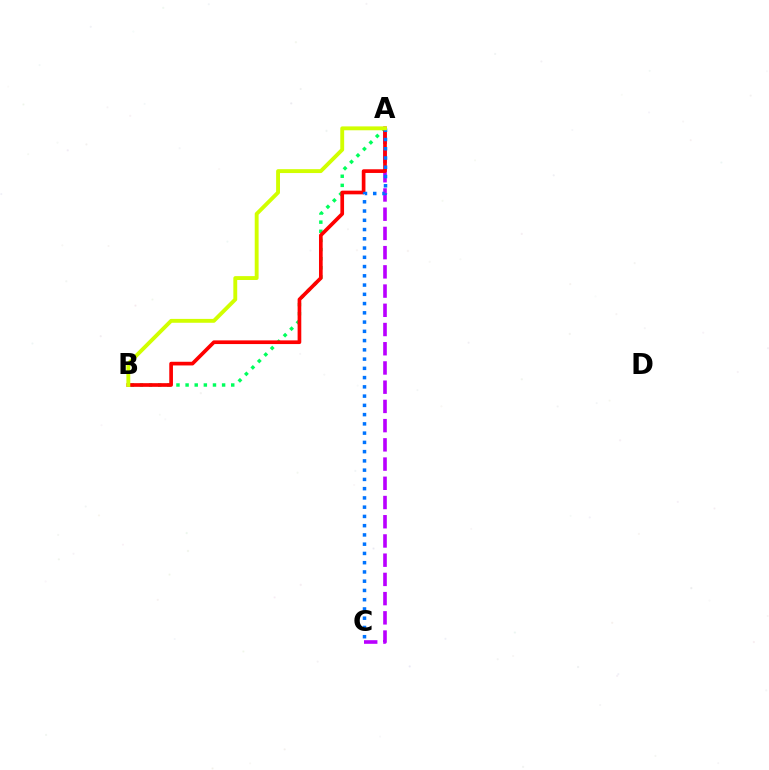{('A', 'C'): [{'color': '#b900ff', 'line_style': 'dashed', 'thickness': 2.61}, {'color': '#0074ff', 'line_style': 'dotted', 'thickness': 2.51}], ('A', 'B'): [{'color': '#00ff5c', 'line_style': 'dotted', 'thickness': 2.48}, {'color': '#ff0000', 'line_style': 'solid', 'thickness': 2.65}, {'color': '#d1ff00', 'line_style': 'solid', 'thickness': 2.79}]}